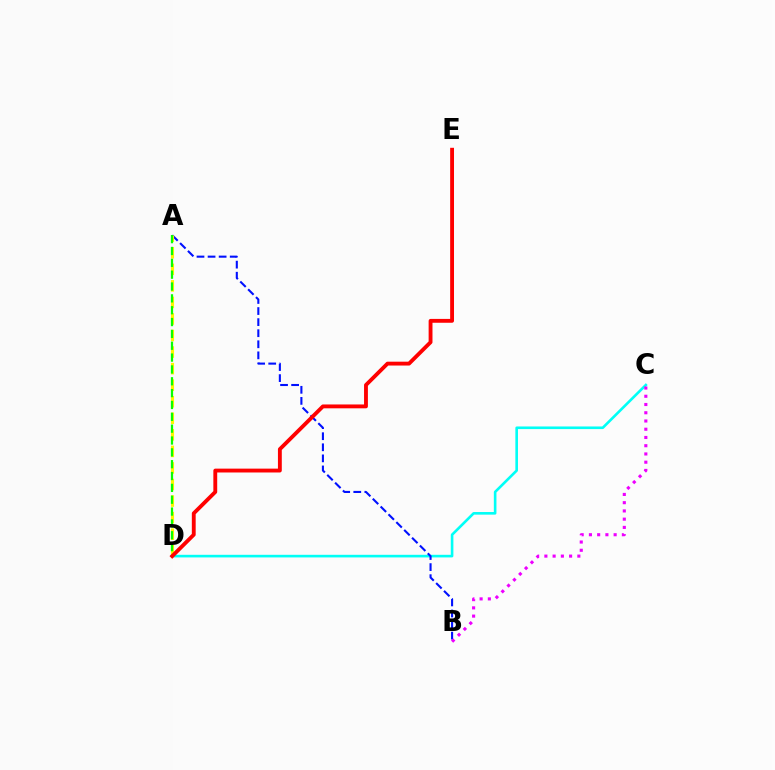{('C', 'D'): [{'color': '#00fff6', 'line_style': 'solid', 'thickness': 1.88}], ('A', 'B'): [{'color': '#0010ff', 'line_style': 'dashed', 'thickness': 1.5}], ('A', 'D'): [{'color': '#fcf500', 'line_style': 'dashed', 'thickness': 2.25}, {'color': '#08ff00', 'line_style': 'dashed', 'thickness': 1.61}], ('D', 'E'): [{'color': '#ff0000', 'line_style': 'solid', 'thickness': 2.77}], ('B', 'C'): [{'color': '#ee00ff', 'line_style': 'dotted', 'thickness': 2.24}]}